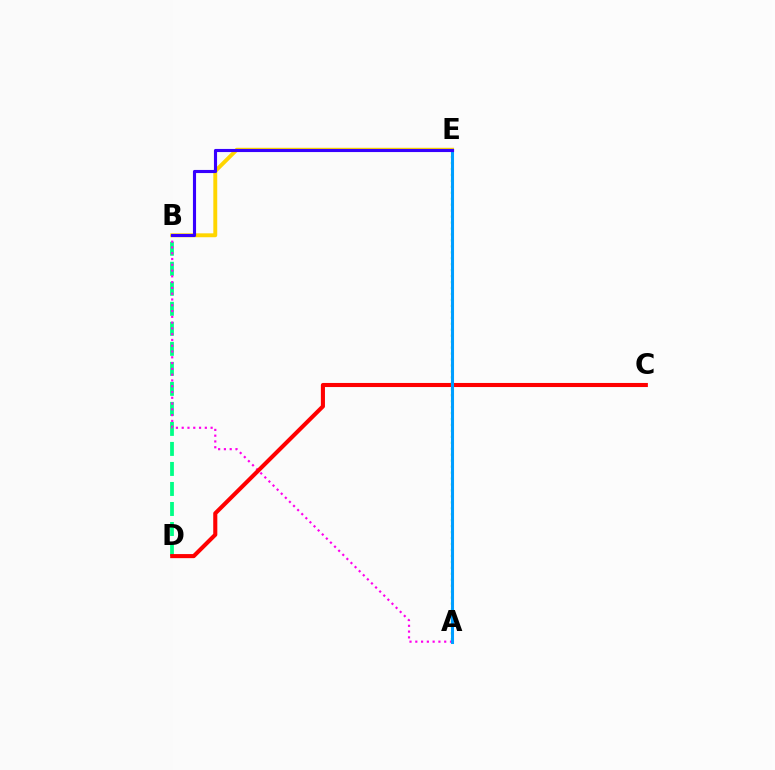{('B', 'D'): [{'color': '#00ff86', 'line_style': 'dashed', 'thickness': 2.72}], ('A', 'B'): [{'color': '#ff00ed', 'line_style': 'dotted', 'thickness': 1.57}], ('C', 'D'): [{'color': '#ff0000', 'line_style': 'solid', 'thickness': 2.94}], ('B', 'E'): [{'color': '#ffd500', 'line_style': 'solid', 'thickness': 2.81}, {'color': '#3700ff', 'line_style': 'solid', 'thickness': 2.24}], ('A', 'E'): [{'color': '#4fff00', 'line_style': 'dotted', 'thickness': 1.62}, {'color': '#009eff', 'line_style': 'solid', 'thickness': 2.21}]}